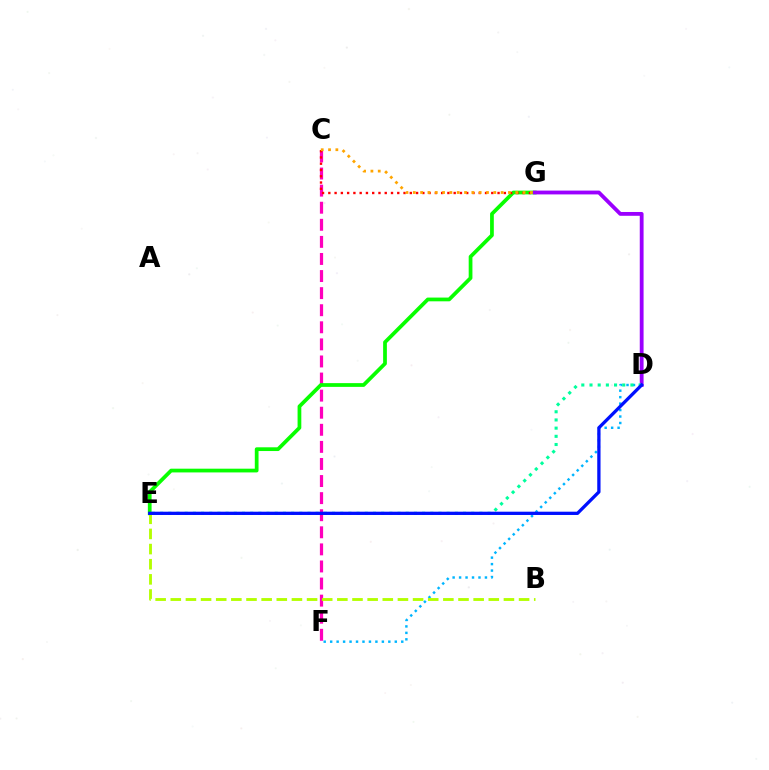{('D', 'F'): [{'color': '#00b5ff', 'line_style': 'dotted', 'thickness': 1.76}], ('C', 'F'): [{'color': '#ff00bd', 'line_style': 'dashed', 'thickness': 2.32}], ('E', 'G'): [{'color': '#08ff00', 'line_style': 'solid', 'thickness': 2.69}], ('B', 'E'): [{'color': '#b3ff00', 'line_style': 'dashed', 'thickness': 2.06}], ('D', 'G'): [{'color': '#9b00ff', 'line_style': 'solid', 'thickness': 2.75}], ('D', 'E'): [{'color': '#00ff9d', 'line_style': 'dotted', 'thickness': 2.22}, {'color': '#0010ff', 'line_style': 'solid', 'thickness': 2.36}], ('C', 'G'): [{'color': '#ff0000', 'line_style': 'dotted', 'thickness': 1.7}, {'color': '#ffa500', 'line_style': 'dotted', 'thickness': 1.99}]}